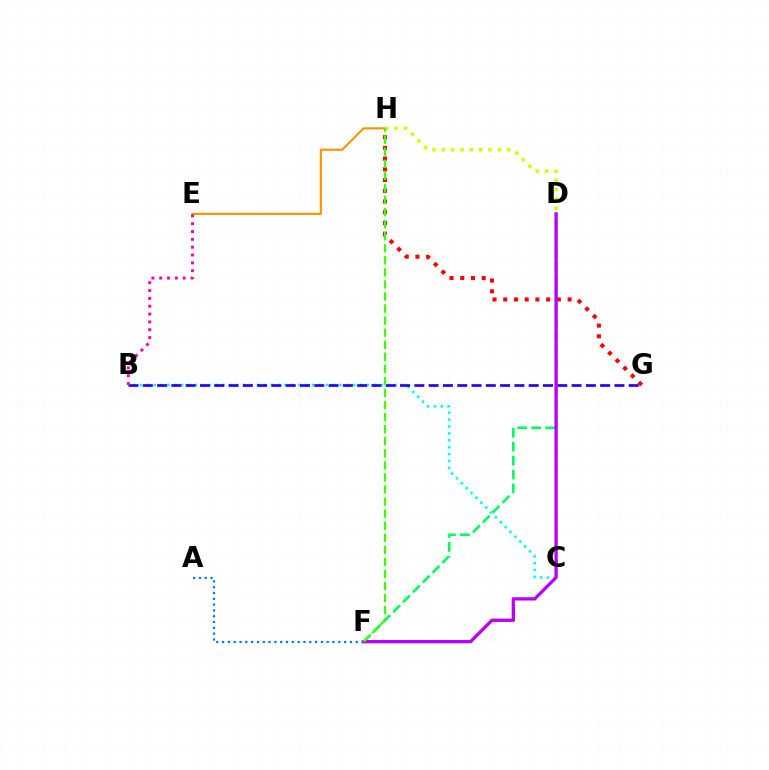{('E', 'H'): [{'color': '#ff9400', 'line_style': 'solid', 'thickness': 1.54}], ('B', 'C'): [{'color': '#00fff6', 'line_style': 'dotted', 'thickness': 1.87}], ('B', 'G'): [{'color': '#2500ff', 'line_style': 'dashed', 'thickness': 1.94}], ('D', 'H'): [{'color': '#d1ff00', 'line_style': 'dotted', 'thickness': 2.54}], ('D', 'F'): [{'color': '#00ff5c', 'line_style': 'dashed', 'thickness': 1.89}, {'color': '#b900ff', 'line_style': 'solid', 'thickness': 2.37}], ('A', 'F'): [{'color': '#0074ff', 'line_style': 'dotted', 'thickness': 1.58}], ('G', 'H'): [{'color': '#ff0000', 'line_style': 'dotted', 'thickness': 2.91}], ('B', 'E'): [{'color': '#ff00ac', 'line_style': 'dotted', 'thickness': 2.13}], ('F', 'H'): [{'color': '#3dff00', 'line_style': 'dashed', 'thickness': 1.64}]}